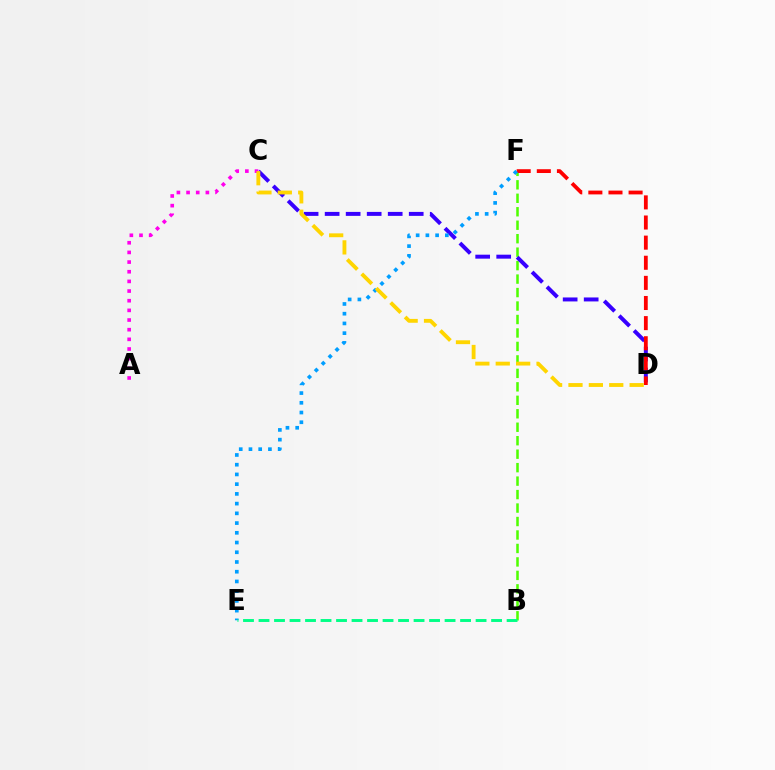{('B', 'F'): [{'color': '#4fff00', 'line_style': 'dashed', 'thickness': 1.83}], ('C', 'D'): [{'color': '#3700ff', 'line_style': 'dashed', 'thickness': 2.86}, {'color': '#ffd500', 'line_style': 'dashed', 'thickness': 2.77}], ('D', 'F'): [{'color': '#ff0000', 'line_style': 'dashed', 'thickness': 2.73}], ('E', 'F'): [{'color': '#009eff', 'line_style': 'dotted', 'thickness': 2.64}], ('A', 'C'): [{'color': '#ff00ed', 'line_style': 'dotted', 'thickness': 2.62}], ('B', 'E'): [{'color': '#00ff86', 'line_style': 'dashed', 'thickness': 2.11}]}